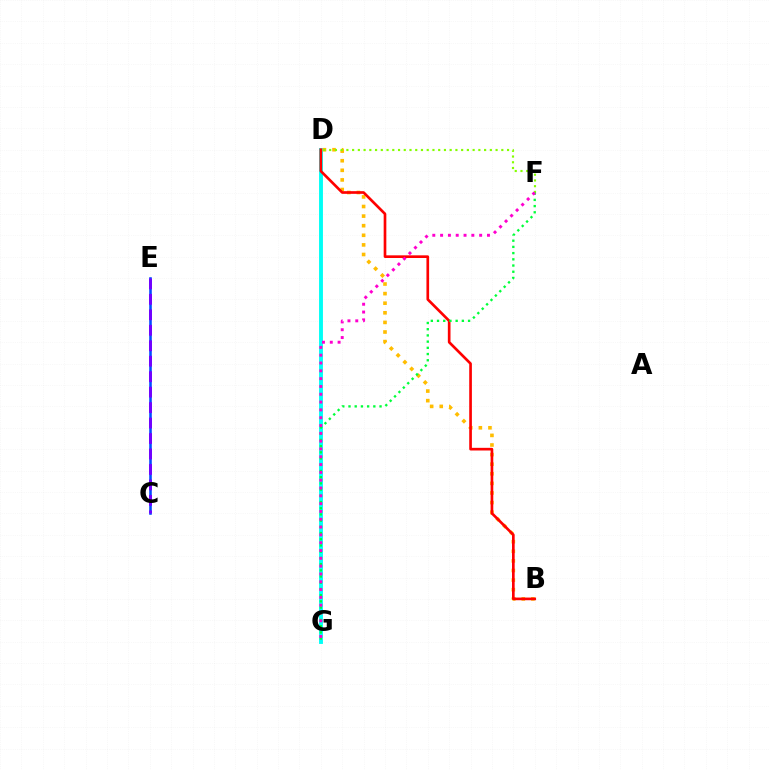{('D', 'G'): [{'color': '#00fff6', 'line_style': 'solid', 'thickness': 2.8}], ('B', 'D'): [{'color': '#ffbd00', 'line_style': 'dotted', 'thickness': 2.61}, {'color': '#ff0000', 'line_style': 'solid', 'thickness': 1.92}], ('D', 'F'): [{'color': '#84ff00', 'line_style': 'dotted', 'thickness': 1.56}], ('C', 'E'): [{'color': '#004bff', 'line_style': 'solid', 'thickness': 1.85}, {'color': '#7200ff', 'line_style': 'dashed', 'thickness': 2.1}], ('F', 'G'): [{'color': '#00ff39', 'line_style': 'dotted', 'thickness': 1.69}, {'color': '#ff00cf', 'line_style': 'dotted', 'thickness': 2.12}]}